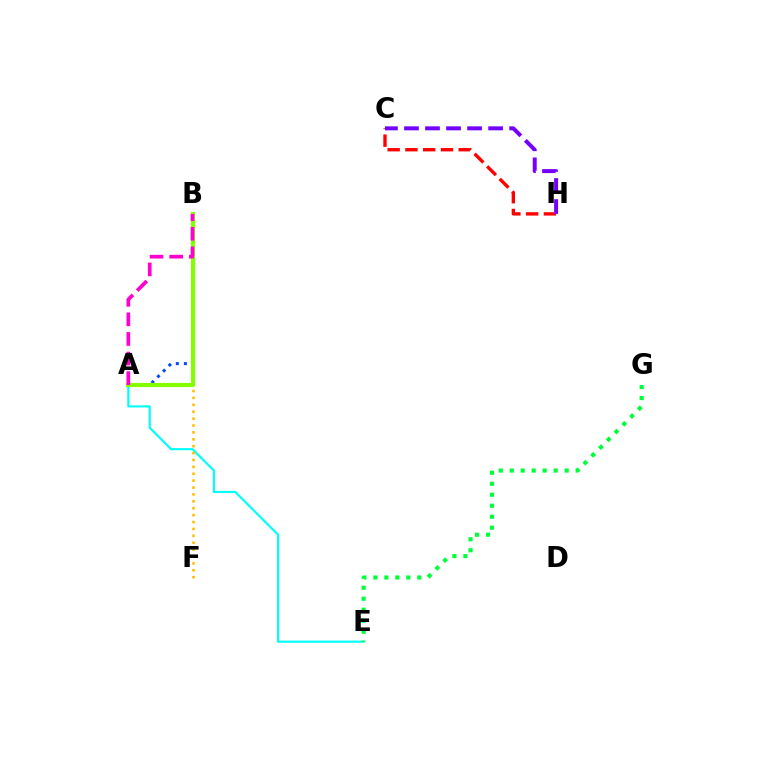{('A', 'E'): [{'color': '#00fff6', 'line_style': 'solid', 'thickness': 1.55}], ('B', 'F'): [{'color': '#ffbd00', 'line_style': 'dotted', 'thickness': 1.87}], ('A', 'B'): [{'color': '#004bff', 'line_style': 'dotted', 'thickness': 2.19}, {'color': '#84ff00', 'line_style': 'solid', 'thickness': 2.99}, {'color': '#ff00cf', 'line_style': 'dashed', 'thickness': 2.66}], ('C', 'H'): [{'color': '#ff0000', 'line_style': 'dashed', 'thickness': 2.41}, {'color': '#7200ff', 'line_style': 'dashed', 'thickness': 2.86}], ('E', 'G'): [{'color': '#00ff39', 'line_style': 'dotted', 'thickness': 2.99}]}